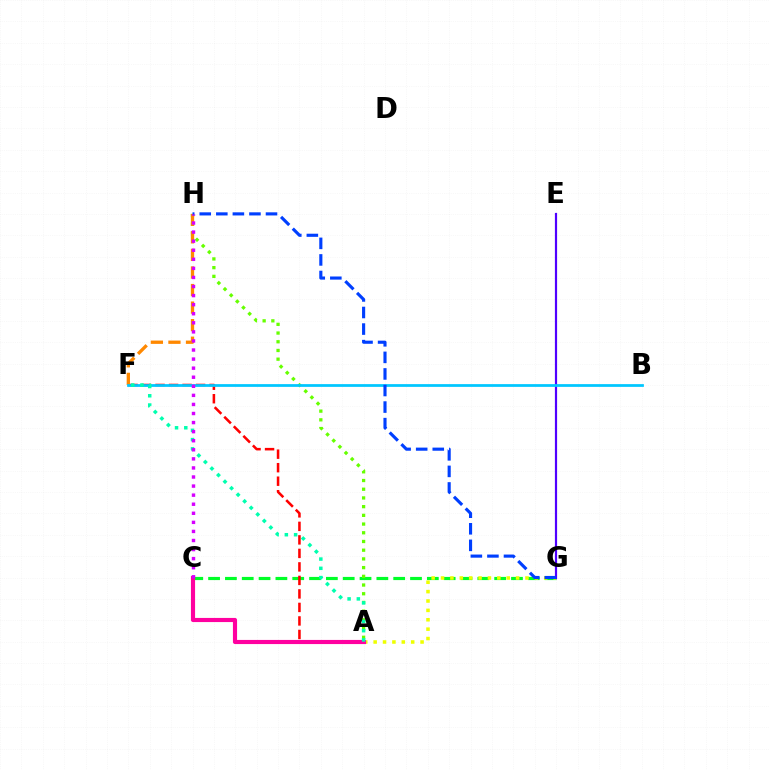{('C', 'G'): [{'color': '#00ff27', 'line_style': 'dashed', 'thickness': 2.29}], ('E', 'G'): [{'color': '#4f00ff', 'line_style': 'solid', 'thickness': 1.58}], ('A', 'G'): [{'color': '#eeff00', 'line_style': 'dotted', 'thickness': 2.55}], ('A', 'F'): [{'color': '#ff0000', 'line_style': 'dashed', 'thickness': 1.84}, {'color': '#00ffaf', 'line_style': 'dotted', 'thickness': 2.52}], ('A', 'H'): [{'color': '#66ff00', 'line_style': 'dotted', 'thickness': 2.37}], ('A', 'C'): [{'color': '#ff00a0', 'line_style': 'solid', 'thickness': 2.98}], ('F', 'H'): [{'color': '#ff8800', 'line_style': 'dashed', 'thickness': 2.39}], ('B', 'F'): [{'color': '#00c7ff', 'line_style': 'solid', 'thickness': 1.98}], ('G', 'H'): [{'color': '#003fff', 'line_style': 'dashed', 'thickness': 2.25}], ('C', 'H'): [{'color': '#d600ff', 'line_style': 'dotted', 'thickness': 2.46}]}